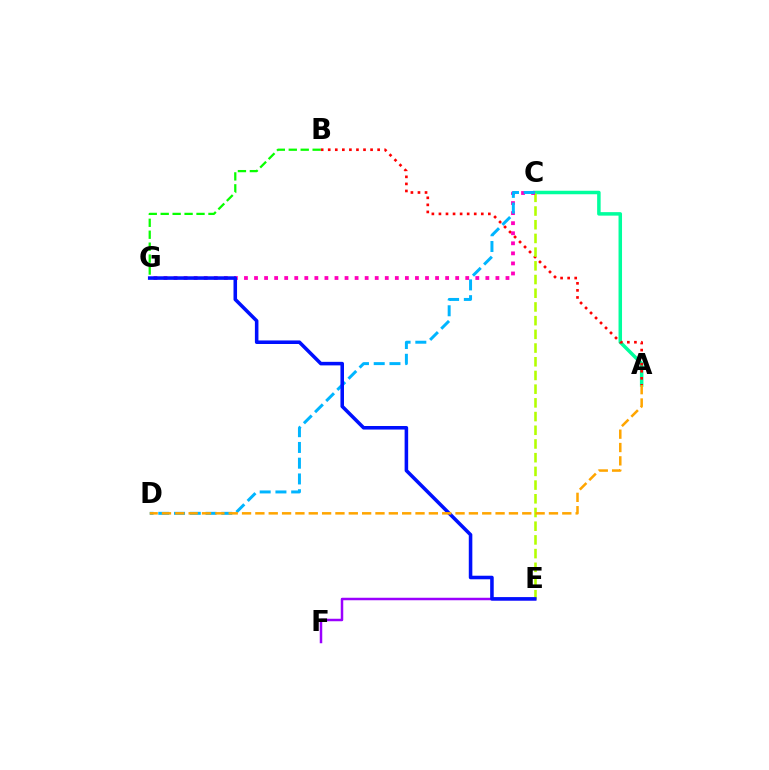{('A', 'C'): [{'color': '#00ff9d', 'line_style': 'solid', 'thickness': 2.52}], ('E', 'F'): [{'color': '#9b00ff', 'line_style': 'solid', 'thickness': 1.79}], ('A', 'B'): [{'color': '#ff0000', 'line_style': 'dotted', 'thickness': 1.92}], ('C', 'E'): [{'color': '#b3ff00', 'line_style': 'dashed', 'thickness': 1.86}], ('C', 'G'): [{'color': '#ff00bd', 'line_style': 'dotted', 'thickness': 2.73}], ('C', 'D'): [{'color': '#00b5ff', 'line_style': 'dashed', 'thickness': 2.14}], ('E', 'G'): [{'color': '#0010ff', 'line_style': 'solid', 'thickness': 2.56}], ('B', 'G'): [{'color': '#08ff00', 'line_style': 'dashed', 'thickness': 1.62}], ('A', 'D'): [{'color': '#ffa500', 'line_style': 'dashed', 'thickness': 1.81}]}